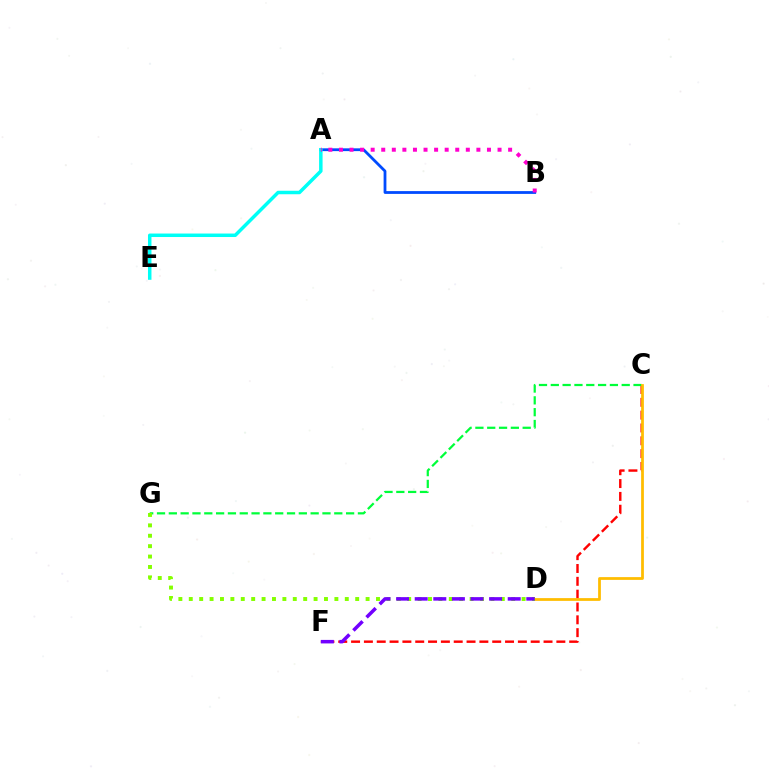{('A', 'B'): [{'color': '#004bff', 'line_style': 'solid', 'thickness': 2.01}, {'color': '#ff00cf', 'line_style': 'dotted', 'thickness': 2.87}], ('C', 'F'): [{'color': '#ff0000', 'line_style': 'dashed', 'thickness': 1.74}], ('C', 'G'): [{'color': '#00ff39', 'line_style': 'dashed', 'thickness': 1.61}], ('C', 'D'): [{'color': '#ffbd00', 'line_style': 'solid', 'thickness': 1.99}], ('D', 'G'): [{'color': '#84ff00', 'line_style': 'dotted', 'thickness': 2.83}], ('A', 'E'): [{'color': '#00fff6', 'line_style': 'solid', 'thickness': 2.51}], ('D', 'F'): [{'color': '#7200ff', 'line_style': 'dashed', 'thickness': 2.53}]}